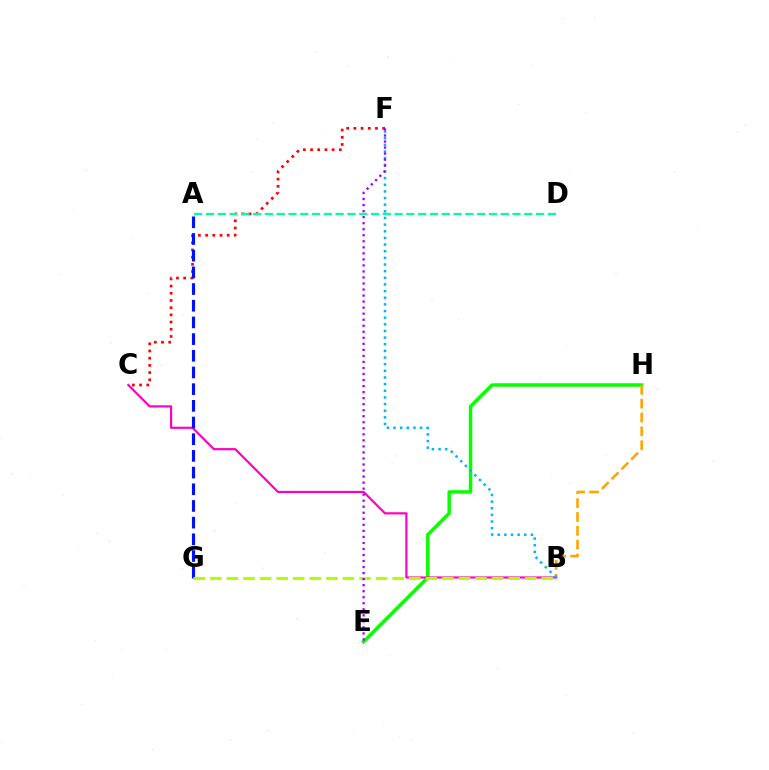{('C', 'F'): [{'color': '#ff0000', 'line_style': 'dotted', 'thickness': 1.95}], ('A', 'D'): [{'color': '#00ff9d', 'line_style': 'dashed', 'thickness': 1.6}], ('E', 'H'): [{'color': '#08ff00', 'line_style': 'solid', 'thickness': 2.5}], ('B', 'H'): [{'color': '#ffa500', 'line_style': 'dashed', 'thickness': 1.88}], ('B', 'C'): [{'color': '#ff00bd', 'line_style': 'solid', 'thickness': 1.56}], ('B', 'F'): [{'color': '#00b5ff', 'line_style': 'dotted', 'thickness': 1.81}], ('A', 'G'): [{'color': '#0010ff', 'line_style': 'dashed', 'thickness': 2.27}], ('B', 'G'): [{'color': '#b3ff00', 'line_style': 'dashed', 'thickness': 2.25}], ('E', 'F'): [{'color': '#9b00ff', 'line_style': 'dotted', 'thickness': 1.64}]}